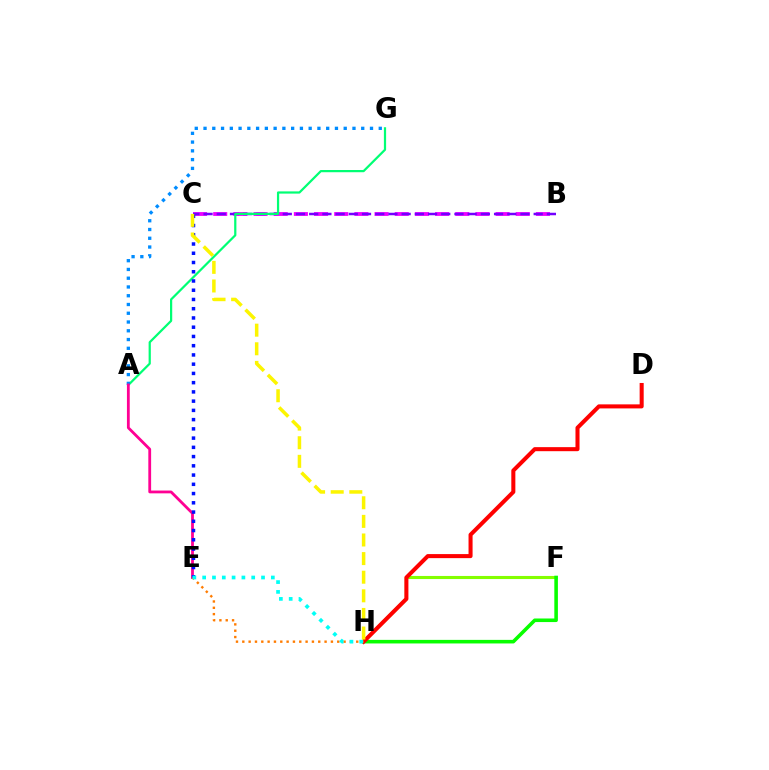{('B', 'C'): [{'color': '#ee00ff', 'line_style': 'dashed', 'thickness': 2.74}, {'color': '#7200ff', 'line_style': 'dashed', 'thickness': 1.79}], ('A', 'G'): [{'color': '#00ff74', 'line_style': 'solid', 'thickness': 1.6}, {'color': '#008cff', 'line_style': 'dotted', 'thickness': 2.38}], ('F', 'H'): [{'color': '#84ff00', 'line_style': 'solid', 'thickness': 2.22}, {'color': '#08ff00', 'line_style': 'solid', 'thickness': 2.57}], ('A', 'E'): [{'color': '#ff0094', 'line_style': 'solid', 'thickness': 2.01}], ('C', 'E'): [{'color': '#0010ff', 'line_style': 'dotted', 'thickness': 2.51}], ('D', 'H'): [{'color': '#ff0000', 'line_style': 'solid', 'thickness': 2.91}], ('E', 'H'): [{'color': '#ff7c00', 'line_style': 'dotted', 'thickness': 1.72}, {'color': '#00fff6', 'line_style': 'dotted', 'thickness': 2.67}], ('C', 'H'): [{'color': '#fcf500', 'line_style': 'dashed', 'thickness': 2.53}]}